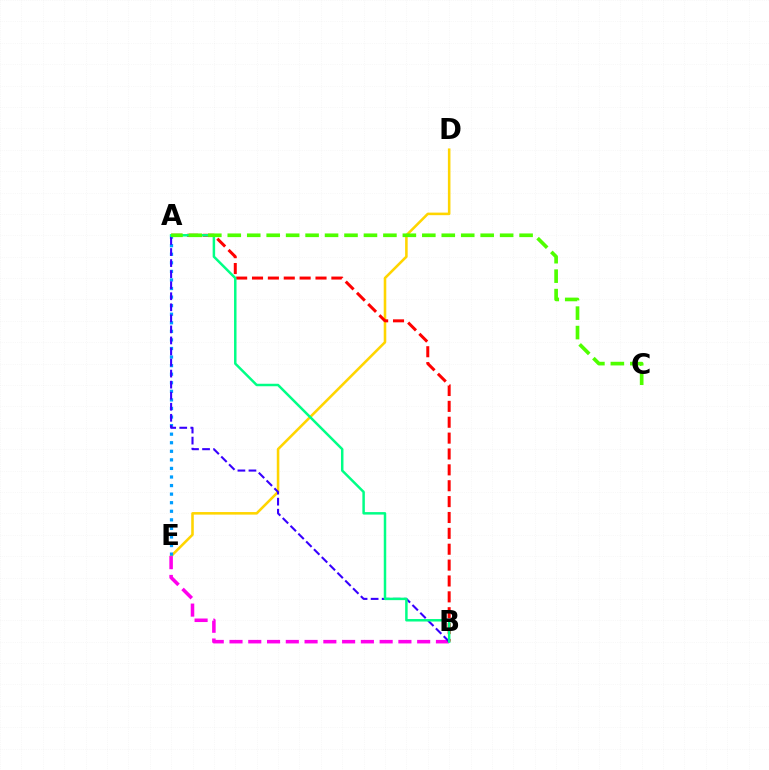{('D', 'E'): [{'color': '#ffd500', 'line_style': 'solid', 'thickness': 1.85}], ('B', 'E'): [{'color': '#ff00ed', 'line_style': 'dashed', 'thickness': 2.55}], ('A', 'B'): [{'color': '#ff0000', 'line_style': 'dashed', 'thickness': 2.16}, {'color': '#3700ff', 'line_style': 'dashed', 'thickness': 1.5}, {'color': '#00ff86', 'line_style': 'solid', 'thickness': 1.79}], ('A', 'E'): [{'color': '#009eff', 'line_style': 'dotted', 'thickness': 2.33}], ('A', 'C'): [{'color': '#4fff00', 'line_style': 'dashed', 'thickness': 2.64}]}